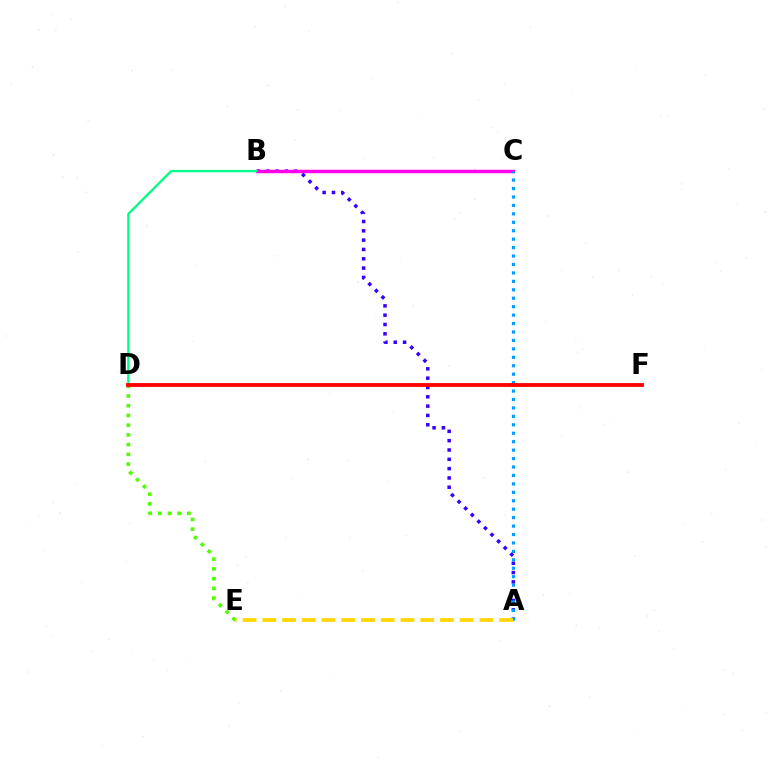{('A', 'B'): [{'color': '#3700ff', 'line_style': 'dotted', 'thickness': 2.53}], ('B', 'C'): [{'color': '#ff00ed', 'line_style': 'solid', 'thickness': 2.49}], ('B', 'D'): [{'color': '#00ff86', 'line_style': 'solid', 'thickness': 1.68}], ('A', 'C'): [{'color': '#009eff', 'line_style': 'dotted', 'thickness': 2.29}], ('D', 'E'): [{'color': '#4fff00', 'line_style': 'dotted', 'thickness': 2.64}], ('D', 'F'): [{'color': '#ff0000', 'line_style': 'solid', 'thickness': 2.76}], ('A', 'E'): [{'color': '#ffd500', 'line_style': 'dashed', 'thickness': 2.68}]}